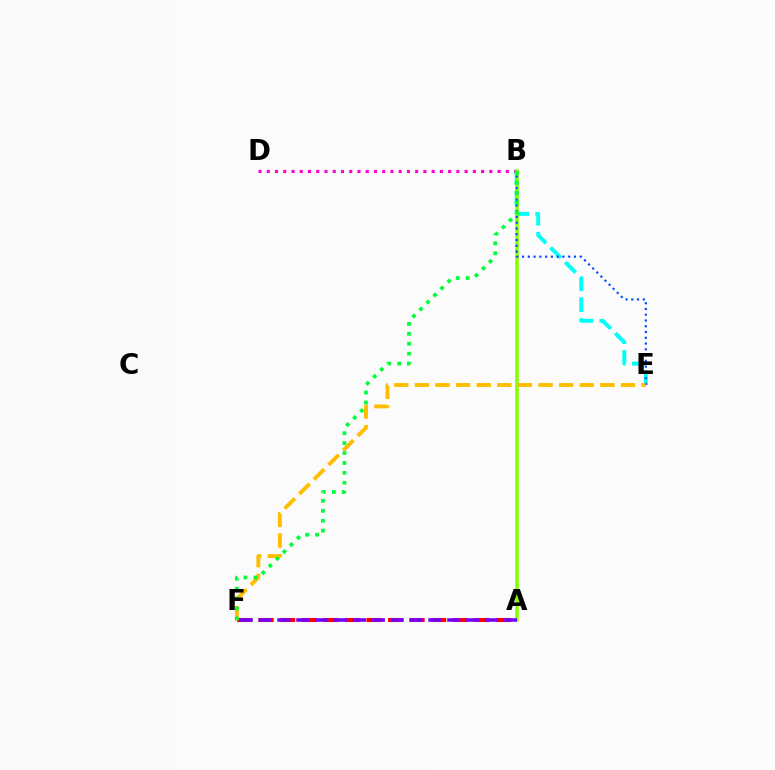{('B', 'D'): [{'color': '#ff00cf', 'line_style': 'dotted', 'thickness': 2.24}], ('B', 'E'): [{'color': '#00fff6', 'line_style': 'dashed', 'thickness': 2.83}, {'color': '#004bff', 'line_style': 'dotted', 'thickness': 1.57}], ('A', 'B'): [{'color': '#84ff00', 'line_style': 'solid', 'thickness': 2.55}], ('A', 'F'): [{'color': '#ff0000', 'line_style': 'dashed', 'thickness': 2.93}, {'color': '#7200ff', 'line_style': 'dashed', 'thickness': 2.56}], ('E', 'F'): [{'color': '#ffbd00', 'line_style': 'dashed', 'thickness': 2.8}], ('B', 'F'): [{'color': '#00ff39', 'line_style': 'dotted', 'thickness': 2.69}]}